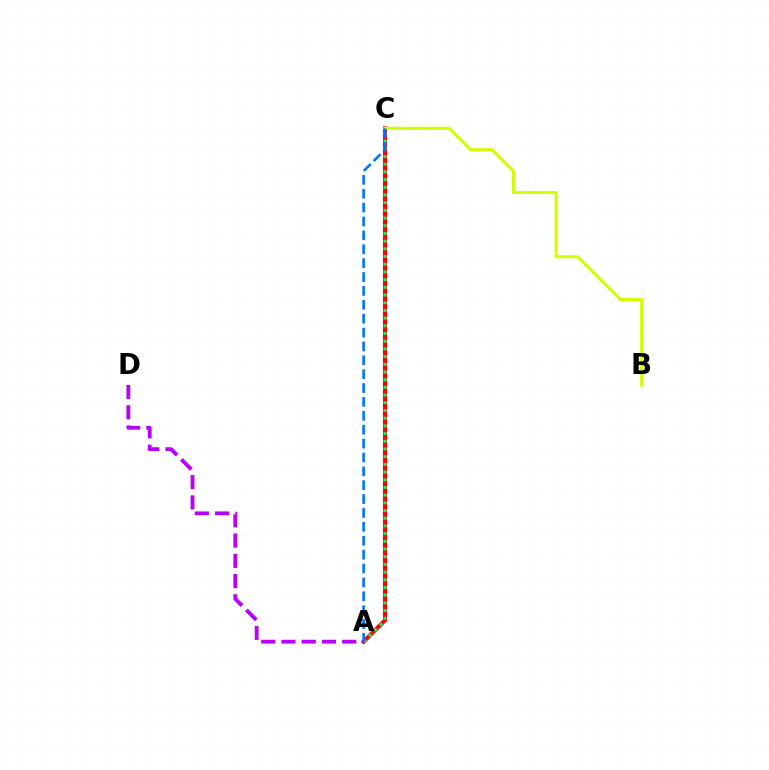{('A', 'C'): [{'color': '#ff0000', 'line_style': 'solid', 'thickness': 2.94}, {'color': '#00ff5c', 'line_style': 'dotted', 'thickness': 2.09}, {'color': '#0074ff', 'line_style': 'dashed', 'thickness': 1.89}], ('B', 'C'): [{'color': '#d1ff00', 'line_style': 'solid', 'thickness': 2.23}], ('A', 'D'): [{'color': '#b900ff', 'line_style': 'dashed', 'thickness': 2.75}]}